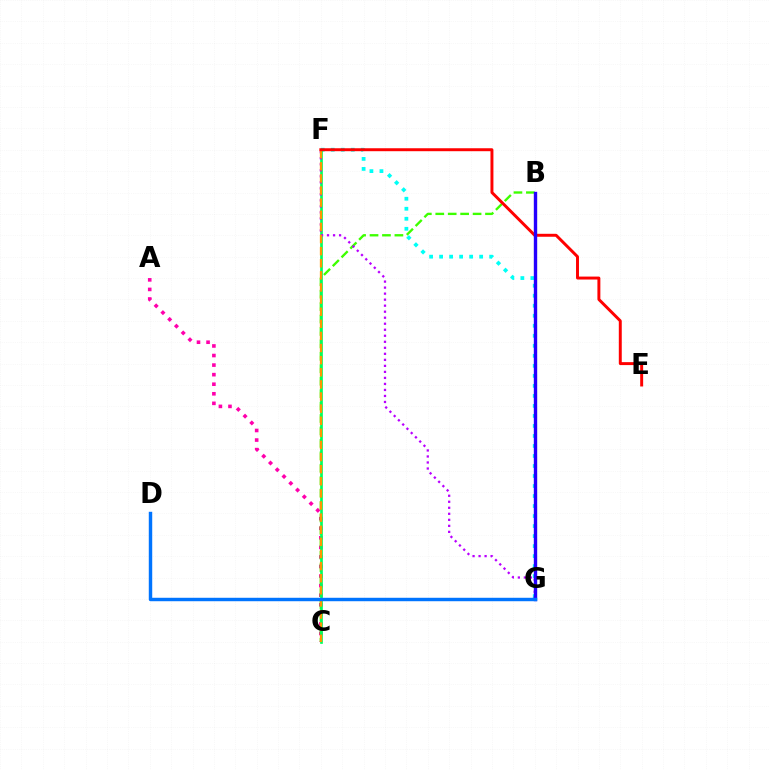{('B', 'G'): [{'color': '#d1ff00', 'line_style': 'dashed', 'thickness': 2.23}, {'color': '#2500ff', 'line_style': 'solid', 'thickness': 2.42}], ('A', 'C'): [{'color': '#ff00ac', 'line_style': 'dotted', 'thickness': 2.6}], ('F', 'G'): [{'color': '#00fff6', 'line_style': 'dotted', 'thickness': 2.72}, {'color': '#b900ff', 'line_style': 'dotted', 'thickness': 1.64}], ('B', 'C'): [{'color': '#3dff00', 'line_style': 'dashed', 'thickness': 1.69}], ('C', 'F'): [{'color': '#00ff5c', 'line_style': 'solid', 'thickness': 1.94}, {'color': '#ff9400', 'line_style': 'dashed', 'thickness': 1.65}], ('E', 'F'): [{'color': '#ff0000', 'line_style': 'solid', 'thickness': 2.13}], ('D', 'G'): [{'color': '#0074ff', 'line_style': 'solid', 'thickness': 2.48}]}